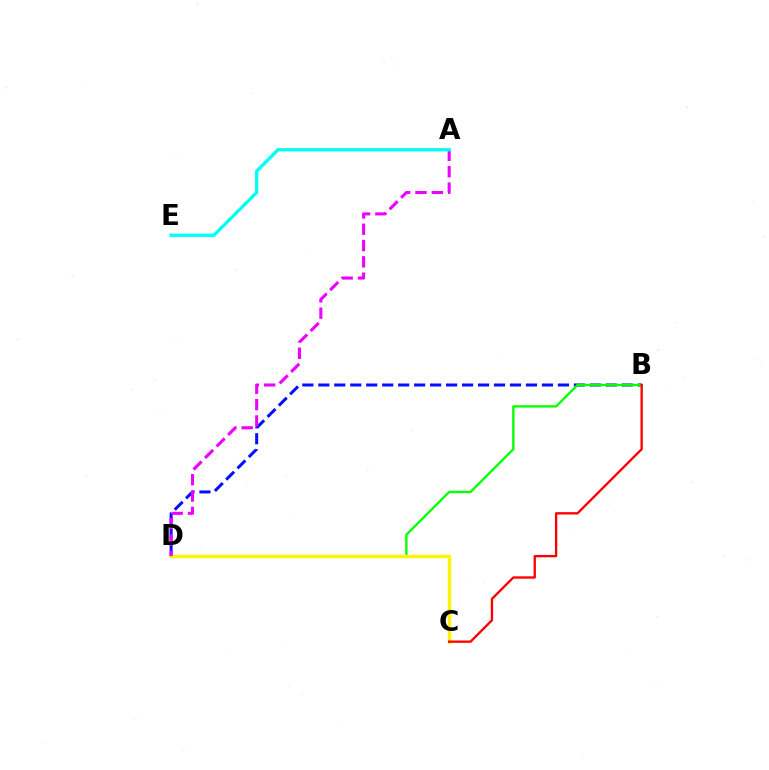{('B', 'D'): [{'color': '#0010ff', 'line_style': 'dashed', 'thickness': 2.17}, {'color': '#08ff00', 'line_style': 'solid', 'thickness': 1.7}], ('C', 'D'): [{'color': '#fcf500', 'line_style': 'solid', 'thickness': 2.46}], ('B', 'C'): [{'color': '#ff0000', 'line_style': 'solid', 'thickness': 1.69}], ('A', 'D'): [{'color': '#ee00ff', 'line_style': 'dashed', 'thickness': 2.22}], ('A', 'E'): [{'color': '#00fff6', 'line_style': 'solid', 'thickness': 2.38}]}